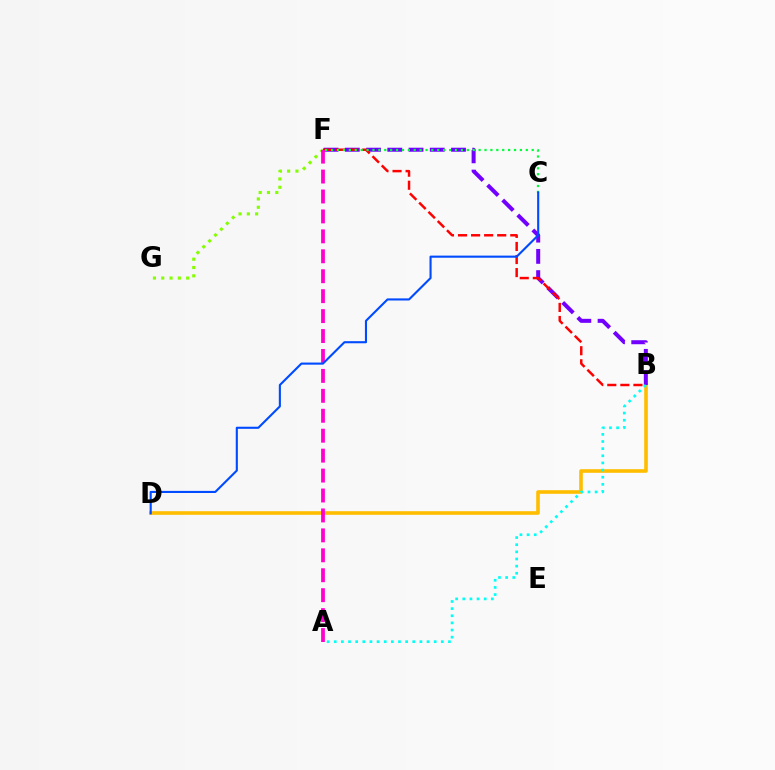{('B', 'D'): [{'color': '#ffbd00', 'line_style': 'solid', 'thickness': 2.6}], ('B', 'F'): [{'color': '#7200ff', 'line_style': 'dashed', 'thickness': 2.89}, {'color': '#ff0000', 'line_style': 'dashed', 'thickness': 1.77}], ('F', 'G'): [{'color': '#84ff00', 'line_style': 'dotted', 'thickness': 2.26}], ('C', 'F'): [{'color': '#00ff39', 'line_style': 'dotted', 'thickness': 1.6}], ('A', 'B'): [{'color': '#00fff6', 'line_style': 'dotted', 'thickness': 1.94}], ('A', 'F'): [{'color': '#ff00cf', 'line_style': 'dashed', 'thickness': 2.71}], ('C', 'D'): [{'color': '#004bff', 'line_style': 'solid', 'thickness': 1.52}]}